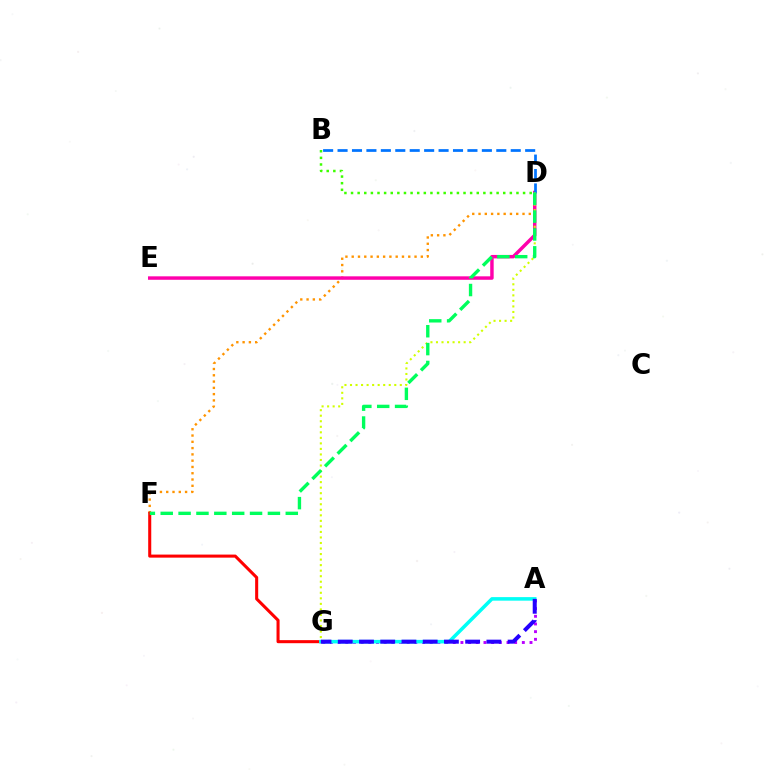{('D', 'F'): [{'color': '#ff9400', 'line_style': 'dotted', 'thickness': 1.71}, {'color': '#00ff5c', 'line_style': 'dashed', 'thickness': 2.43}], ('F', 'G'): [{'color': '#ff0000', 'line_style': 'solid', 'thickness': 2.2}], ('A', 'G'): [{'color': '#b900ff', 'line_style': 'dotted', 'thickness': 2.09}, {'color': '#00fff6', 'line_style': 'solid', 'thickness': 2.55}, {'color': '#2500ff', 'line_style': 'dashed', 'thickness': 2.88}], ('D', 'E'): [{'color': '#ff00ac', 'line_style': 'solid', 'thickness': 2.49}], ('B', 'D'): [{'color': '#0074ff', 'line_style': 'dashed', 'thickness': 1.96}, {'color': '#3dff00', 'line_style': 'dotted', 'thickness': 1.8}], ('D', 'G'): [{'color': '#d1ff00', 'line_style': 'dotted', 'thickness': 1.5}]}